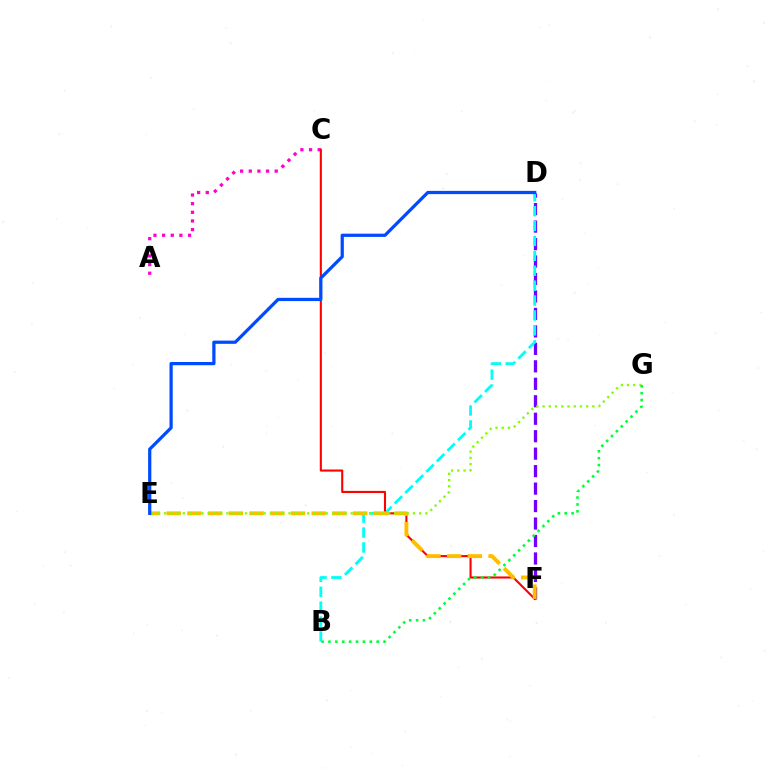{('A', 'C'): [{'color': '#ff00cf', 'line_style': 'dotted', 'thickness': 2.35}], ('D', 'F'): [{'color': '#7200ff', 'line_style': 'dashed', 'thickness': 2.37}], ('B', 'D'): [{'color': '#00fff6', 'line_style': 'dashed', 'thickness': 2.02}], ('C', 'F'): [{'color': '#ff0000', 'line_style': 'solid', 'thickness': 1.51}], ('E', 'F'): [{'color': '#ffbd00', 'line_style': 'dashed', 'thickness': 2.81}], ('E', 'G'): [{'color': '#84ff00', 'line_style': 'dotted', 'thickness': 1.69}], ('B', 'G'): [{'color': '#00ff39', 'line_style': 'dotted', 'thickness': 1.87}], ('D', 'E'): [{'color': '#004bff', 'line_style': 'solid', 'thickness': 2.33}]}